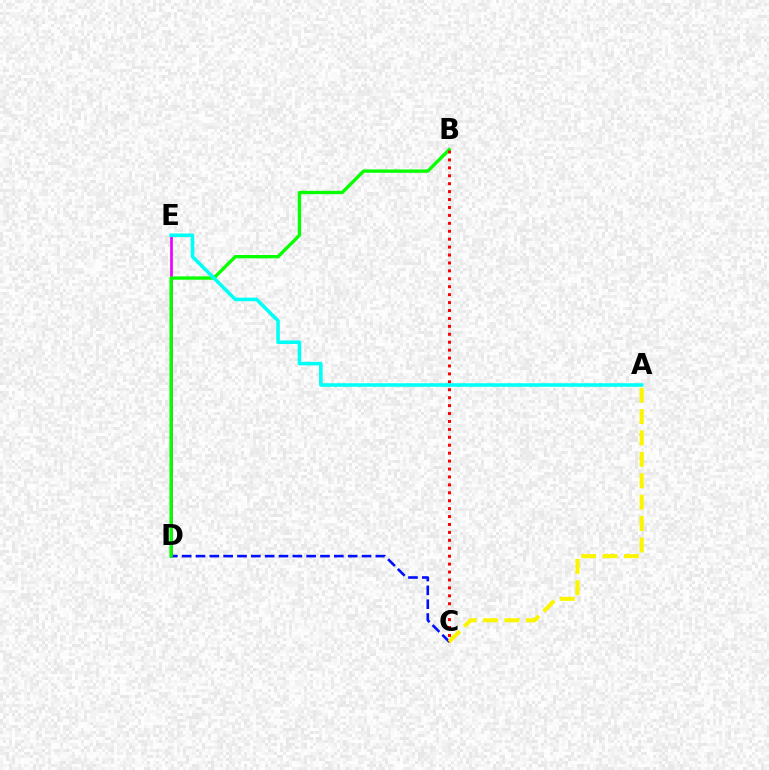{('D', 'E'): [{'color': '#ee00ff', 'line_style': 'solid', 'thickness': 1.96}], ('C', 'D'): [{'color': '#0010ff', 'line_style': 'dashed', 'thickness': 1.88}], ('B', 'D'): [{'color': '#08ff00', 'line_style': 'solid', 'thickness': 2.41}], ('B', 'C'): [{'color': '#ff0000', 'line_style': 'dotted', 'thickness': 2.15}], ('A', 'C'): [{'color': '#fcf500', 'line_style': 'dashed', 'thickness': 2.91}], ('A', 'E'): [{'color': '#00fff6', 'line_style': 'solid', 'thickness': 2.56}]}